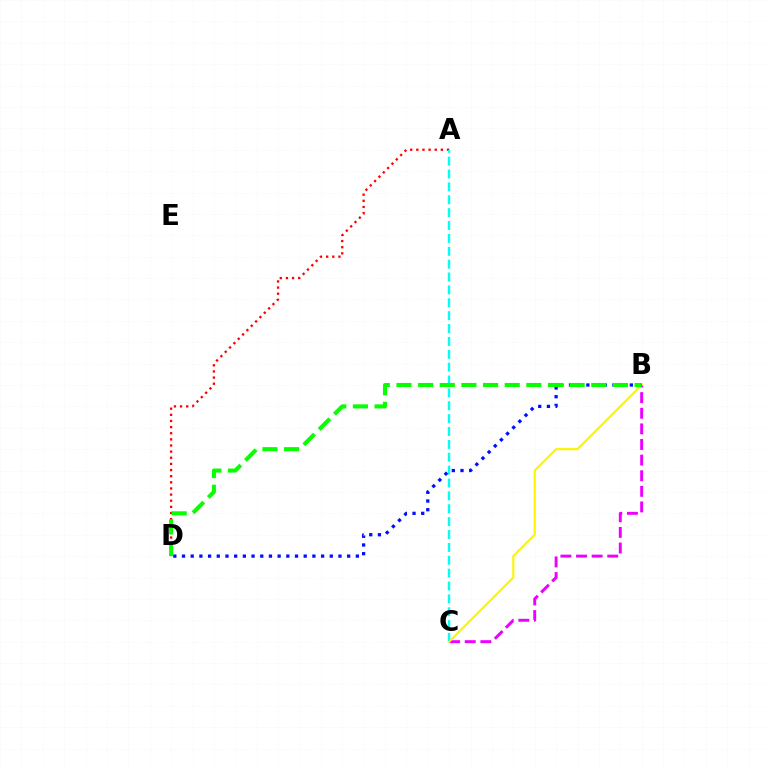{('A', 'D'): [{'color': '#ff0000', 'line_style': 'dotted', 'thickness': 1.67}], ('A', 'C'): [{'color': '#00fff6', 'line_style': 'dashed', 'thickness': 1.75}], ('B', 'C'): [{'color': '#ee00ff', 'line_style': 'dashed', 'thickness': 2.12}, {'color': '#fcf500', 'line_style': 'solid', 'thickness': 1.55}], ('B', 'D'): [{'color': '#0010ff', 'line_style': 'dotted', 'thickness': 2.36}, {'color': '#08ff00', 'line_style': 'dashed', 'thickness': 2.94}]}